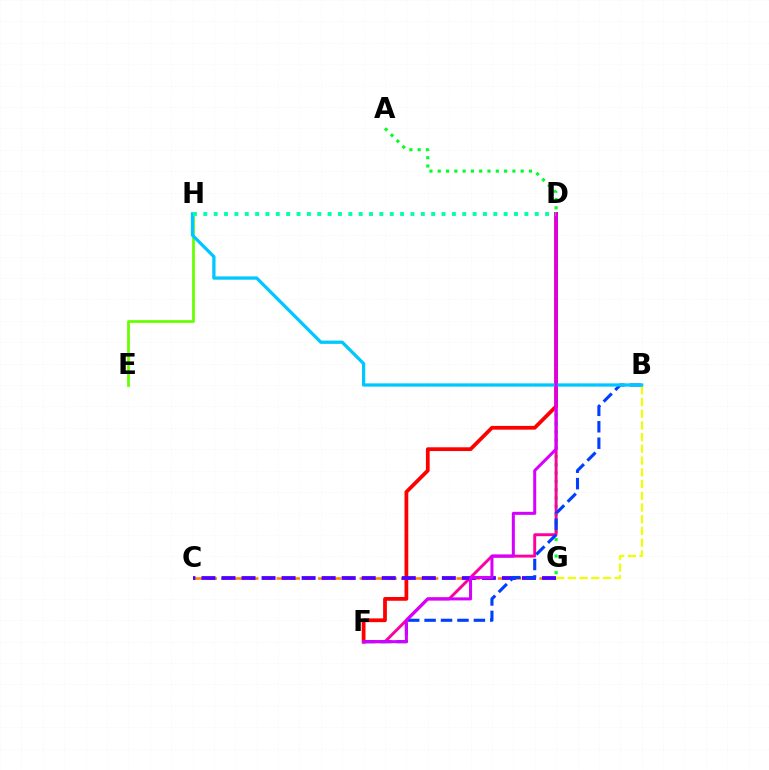{('E', 'H'): [{'color': '#66ff00', 'line_style': 'solid', 'thickness': 1.98}], ('C', 'G'): [{'color': '#ff8800', 'line_style': 'dashed', 'thickness': 1.88}, {'color': '#4f00ff', 'line_style': 'dashed', 'thickness': 2.72}], ('A', 'G'): [{'color': '#00ff27', 'line_style': 'dotted', 'thickness': 2.25}], ('D', 'F'): [{'color': '#ff0000', 'line_style': 'solid', 'thickness': 2.71}, {'color': '#ff00a0', 'line_style': 'solid', 'thickness': 2.11}, {'color': '#d600ff', 'line_style': 'solid', 'thickness': 2.18}], ('B', 'G'): [{'color': '#eeff00', 'line_style': 'dashed', 'thickness': 1.59}], ('B', 'F'): [{'color': '#003fff', 'line_style': 'dashed', 'thickness': 2.23}], ('B', 'H'): [{'color': '#00c7ff', 'line_style': 'solid', 'thickness': 2.35}], ('D', 'H'): [{'color': '#00ffaf', 'line_style': 'dotted', 'thickness': 2.81}]}